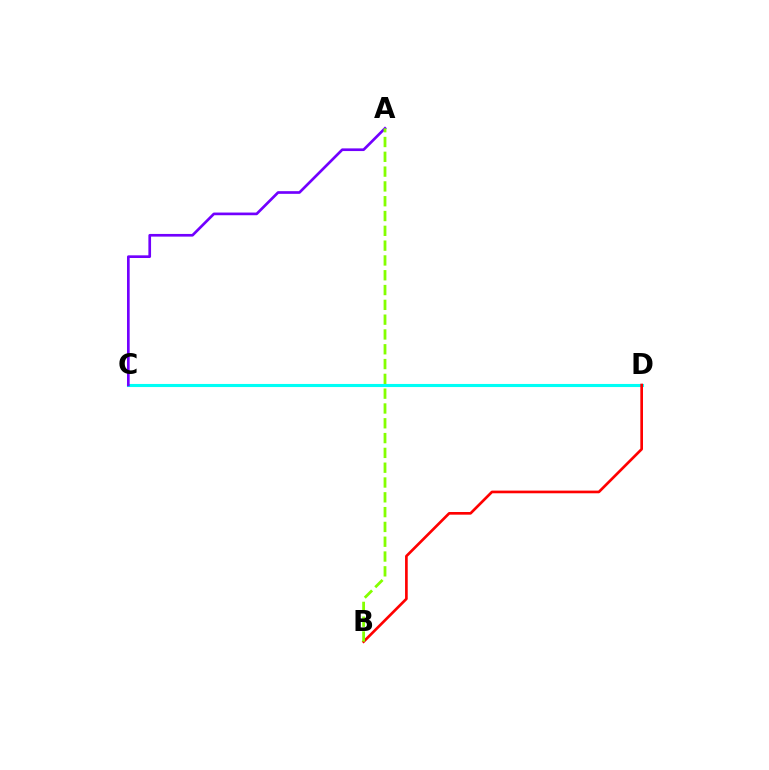{('C', 'D'): [{'color': '#00fff6', 'line_style': 'solid', 'thickness': 2.23}], ('B', 'D'): [{'color': '#ff0000', 'line_style': 'solid', 'thickness': 1.92}], ('A', 'C'): [{'color': '#7200ff', 'line_style': 'solid', 'thickness': 1.92}], ('A', 'B'): [{'color': '#84ff00', 'line_style': 'dashed', 'thickness': 2.01}]}